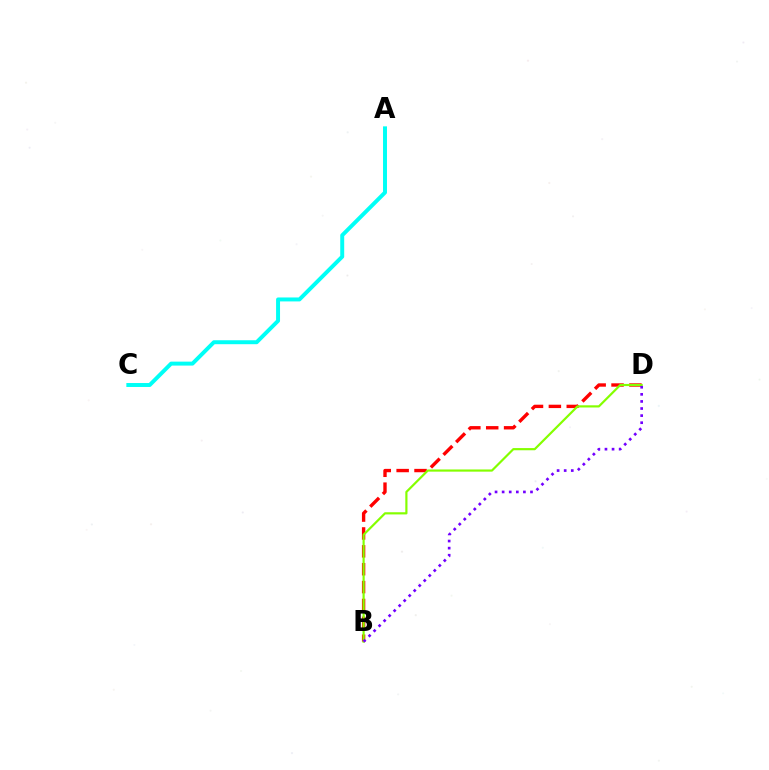{('B', 'D'): [{'color': '#ff0000', 'line_style': 'dashed', 'thickness': 2.43}, {'color': '#84ff00', 'line_style': 'solid', 'thickness': 1.57}, {'color': '#7200ff', 'line_style': 'dotted', 'thickness': 1.93}], ('A', 'C'): [{'color': '#00fff6', 'line_style': 'solid', 'thickness': 2.85}]}